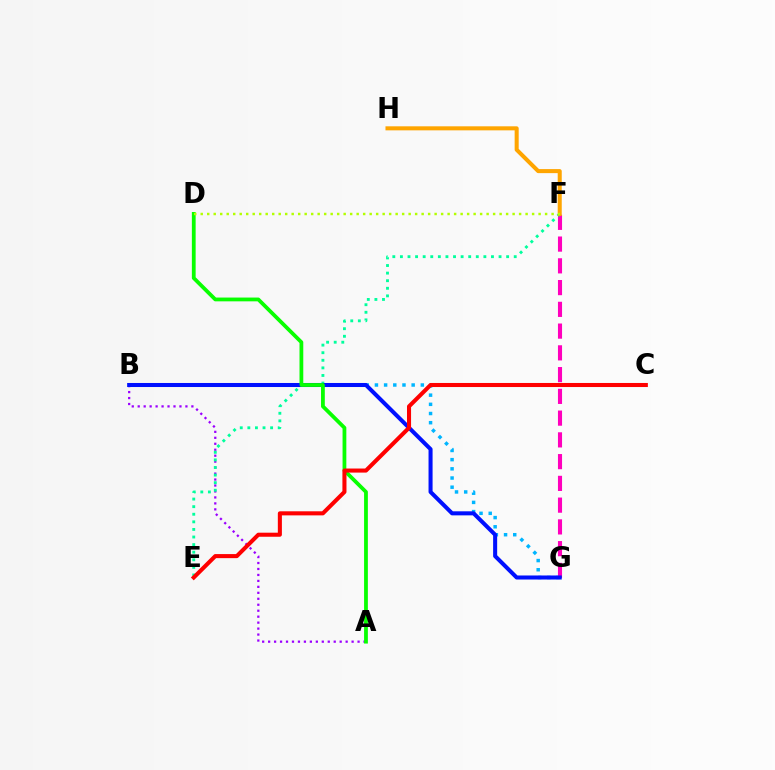{('B', 'G'): [{'color': '#00b5ff', 'line_style': 'dotted', 'thickness': 2.49}, {'color': '#0010ff', 'line_style': 'solid', 'thickness': 2.91}], ('F', 'G'): [{'color': '#ff00bd', 'line_style': 'dashed', 'thickness': 2.96}], ('A', 'B'): [{'color': '#9b00ff', 'line_style': 'dotted', 'thickness': 1.62}], ('E', 'F'): [{'color': '#00ff9d', 'line_style': 'dotted', 'thickness': 2.06}], ('F', 'H'): [{'color': '#ffa500', 'line_style': 'solid', 'thickness': 2.91}], ('A', 'D'): [{'color': '#08ff00', 'line_style': 'solid', 'thickness': 2.72}], ('C', 'E'): [{'color': '#ff0000', 'line_style': 'solid', 'thickness': 2.93}], ('D', 'F'): [{'color': '#b3ff00', 'line_style': 'dotted', 'thickness': 1.77}]}